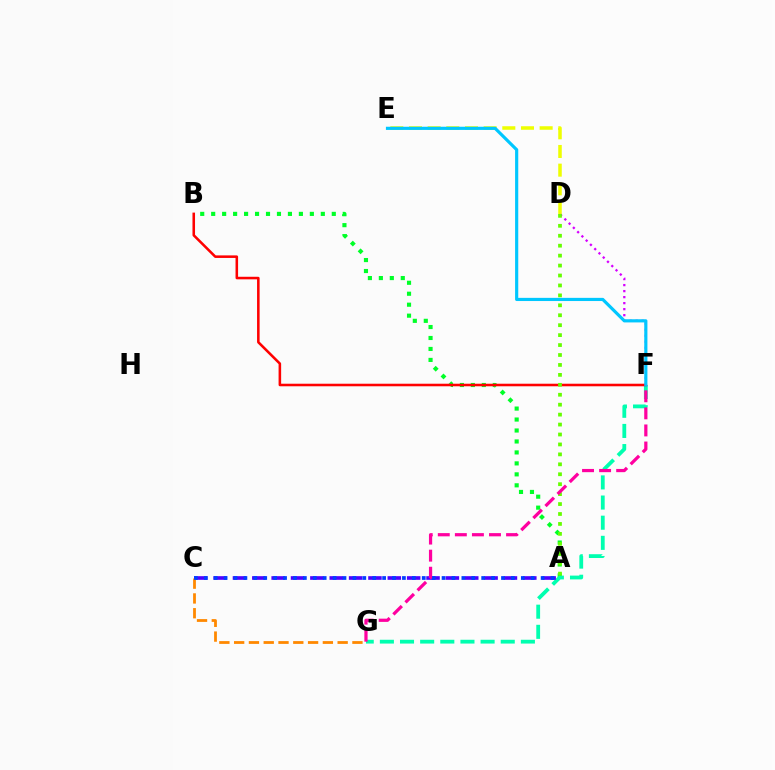{('A', 'B'): [{'color': '#00ff27', 'line_style': 'dotted', 'thickness': 2.98}], ('F', 'G'): [{'color': '#00ffaf', 'line_style': 'dashed', 'thickness': 2.74}, {'color': '#ff00a0', 'line_style': 'dashed', 'thickness': 2.32}], ('D', 'E'): [{'color': '#eeff00', 'line_style': 'dashed', 'thickness': 2.54}], ('D', 'F'): [{'color': '#d600ff', 'line_style': 'dotted', 'thickness': 1.63}], ('A', 'C'): [{'color': '#4f00ff', 'line_style': 'dashed', 'thickness': 2.63}, {'color': '#003fff', 'line_style': 'dotted', 'thickness': 2.69}], ('B', 'F'): [{'color': '#ff0000', 'line_style': 'solid', 'thickness': 1.84}], ('E', 'F'): [{'color': '#00c7ff', 'line_style': 'solid', 'thickness': 2.28}], ('C', 'G'): [{'color': '#ff8800', 'line_style': 'dashed', 'thickness': 2.01}], ('A', 'D'): [{'color': '#66ff00', 'line_style': 'dotted', 'thickness': 2.7}]}